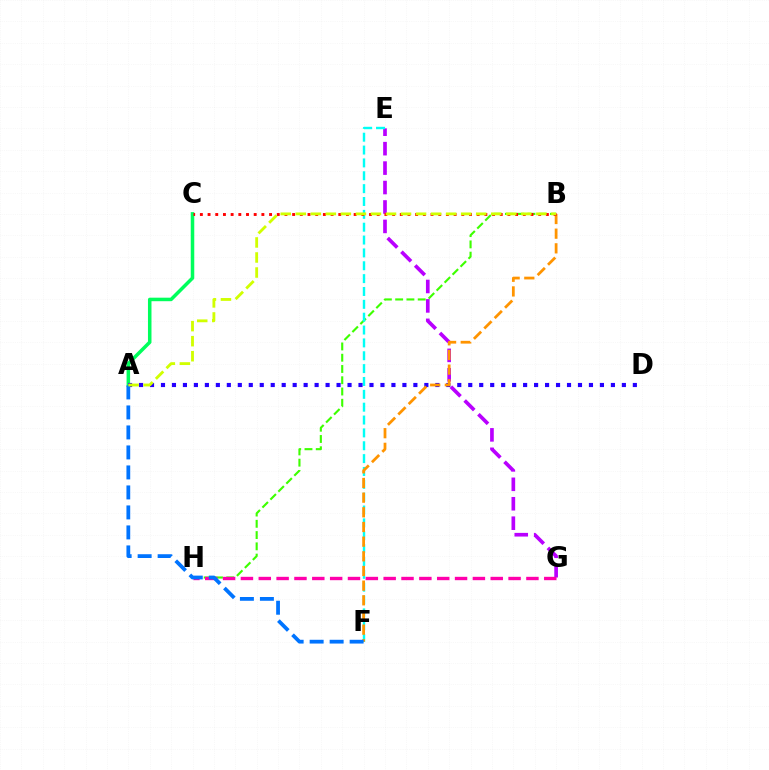{('E', 'G'): [{'color': '#b900ff', 'line_style': 'dashed', 'thickness': 2.64}], ('A', 'C'): [{'color': '#00ff5c', 'line_style': 'solid', 'thickness': 2.53}], ('B', 'H'): [{'color': '#3dff00', 'line_style': 'dashed', 'thickness': 1.53}], ('G', 'H'): [{'color': '#ff00ac', 'line_style': 'dashed', 'thickness': 2.42}], ('E', 'F'): [{'color': '#00fff6', 'line_style': 'dashed', 'thickness': 1.75}], ('A', 'D'): [{'color': '#2500ff', 'line_style': 'dotted', 'thickness': 2.98}], ('B', 'F'): [{'color': '#ff9400', 'line_style': 'dashed', 'thickness': 1.99}], ('A', 'F'): [{'color': '#0074ff', 'line_style': 'dashed', 'thickness': 2.72}], ('B', 'C'): [{'color': '#ff0000', 'line_style': 'dotted', 'thickness': 2.09}], ('A', 'B'): [{'color': '#d1ff00', 'line_style': 'dashed', 'thickness': 2.04}]}